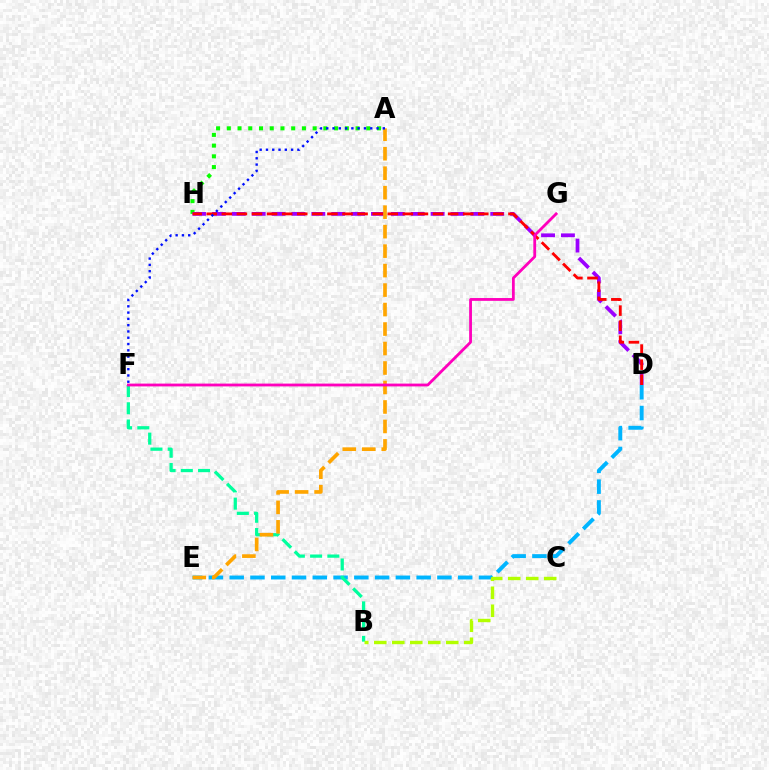{('A', 'H'): [{'color': '#08ff00', 'line_style': 'dotted', 'thickness': 2.92}], ('D', 'E'): [{'color': '#00b5ff', 'line_style': 'dashed', 'thickness': 2.82}], ('B', 'F'): [{'color': '#00ff9d', 'line_style': 'dashed', 'thickness': 2.34}], ('D', 'H'): [{'color': '#9b00ff', 'line_style': 'dashed', 'thickness': 2.7}, {'color': '#ff0000', 'line_style': 'dashed', 'thickness': 2.05}], ('B', 'C'): [{'color': '#b3ff00', 'line_style': 'dashed', 'thickness': 2.44}], ('A', 'E'): [{'color': '#ffa500', 'line_style': 'dashed', 'thickness': 2.65}], ('F', 'G'): [{'color': '#ff00bd', 'line_style': 'solid', 'thickness': 2.03}], ('A', 'F'): [{'color': '#0010ff', 'line_style': 'dotted', 'thickness': 1.71}]}